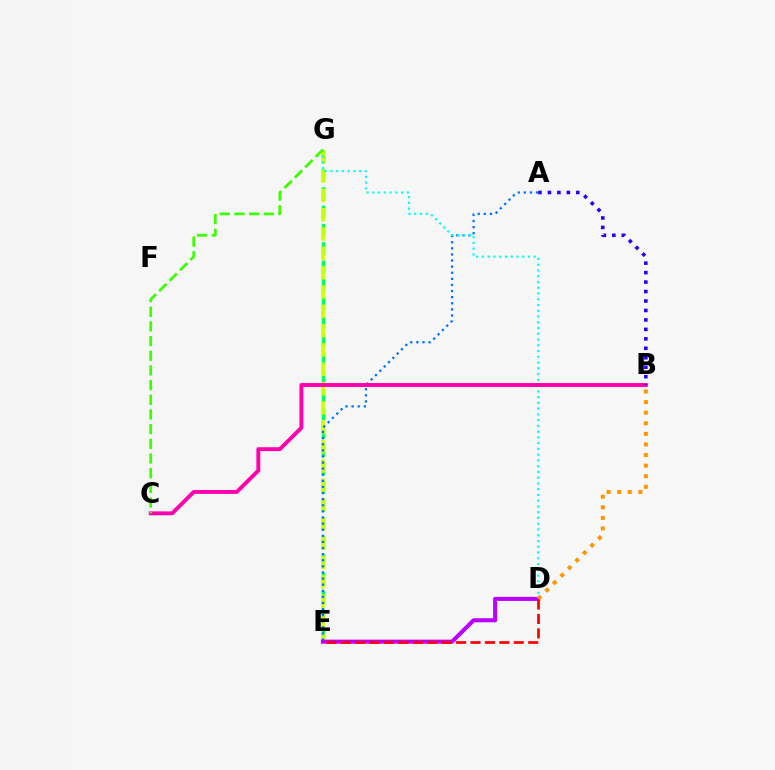{('E', 'G'): [{'color': '#00ff5c', 'line_style': 'dashed', 'thickness': 2.49}, {'color': '#d1ff00', 'line_style': 'dashed', 'thickness': 2.63}], ('A', 'E'): [{'color': '#0074ff', 'line_style': 'dotted', 'thickness': 1.66}], ('D', 'G'): [{'color': '#00fff6', 'line_style': 'dotted', 'thickness': 1.56}], ('D', 'E'): [{'color': '#b900ff', 'line_style': 'solid', 'thickness': 2.92}, {'color': '#ff0000', 'line_style': 'dashed', 'thickness': 1.96}], ('B', 'D'): [{'color': '#ff9400', 'line_style': 'dotted', 'thickness': 2.88}], ('B', 'C'): [{'color': '#ff00ac', 'line_style': 'solid', 'thickness': 2.8}], ('C', 'G'): [{'color': '#3dff00', 'line_style': 'dashed', 'thickness': 1.99}], ('A', 'B'): [{'color': '#2500ff', 'line_style': 'dotted', 'thickness': 2.57}]}